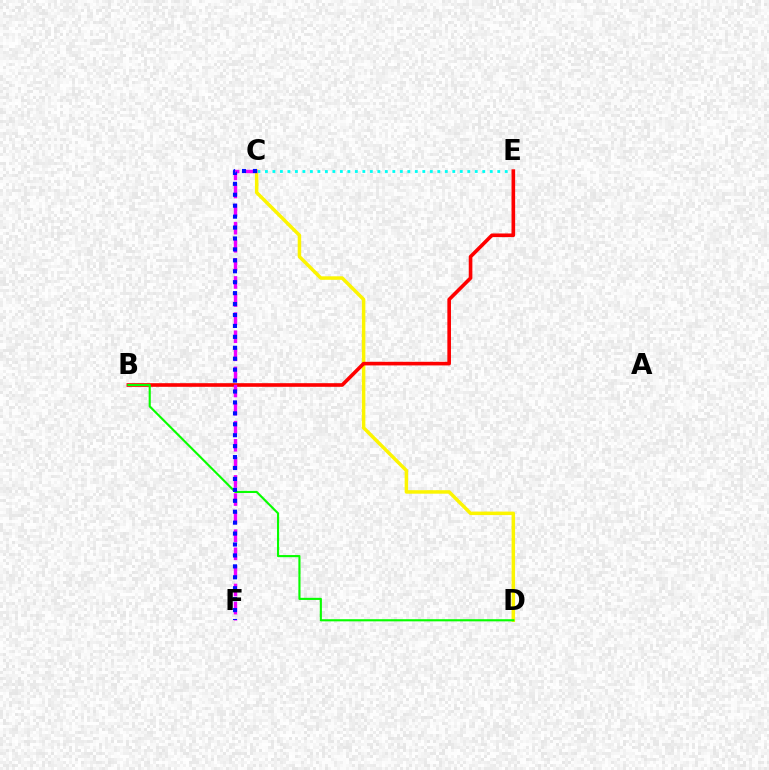{('C', 'D'): [{'color': '#fcf500', 'line_style': 'solid', 'thickness': 2.51}], ('C', 'E'): [{'color': '#00fff6', 'line_style': 'dotted', 'thickness': 2.04}], ('B', 'E'): [{'color': '#ff0000', 'line_style': 'solid', 'thickness': 2.61}], ('C', 'F'): [{'color': '#ee00ff', 'line_style': 'dashed', 'thickness': 2.46}, {'color': '#0010ff', 'line_style': 'dotted', 'thickness': 2.97}], ('B', 'D'): [{'color': '#08ff00', 'line_style': 'solid', 'thickness': 1.53}]}